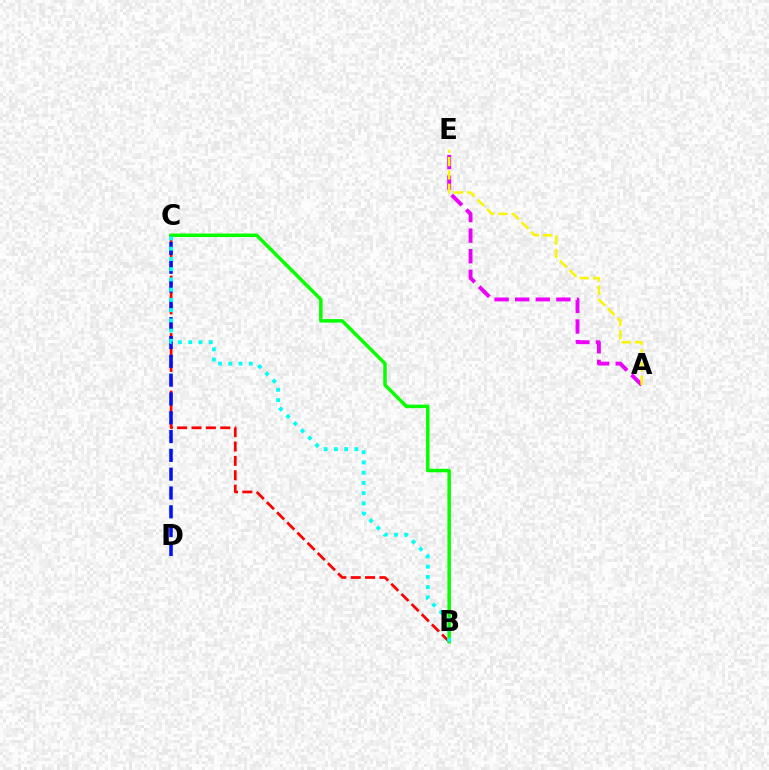{('B', 'C'): [{'color': '#ff0000', 'line_style': 'dashed', 'thickness': 1.95}, {'color': '#08ff00', 'line_style': 'solid', 'thickness': 2.51}, {'color': '#00fff6', 'line_style': 'dotted', 'thickness': 2.78}], ('A', 'E'): [{'color': '#ee00ff', 'line_style': 'dashed', 'thickness': 2.8}, {'color': '#fcf500', 'line_style': 'dashed', 'thickness': 1.82}], ('C', 'D'): [{'color': '#0010ff', 'line_style': 'dashed', 'thickness': 2.56}]}